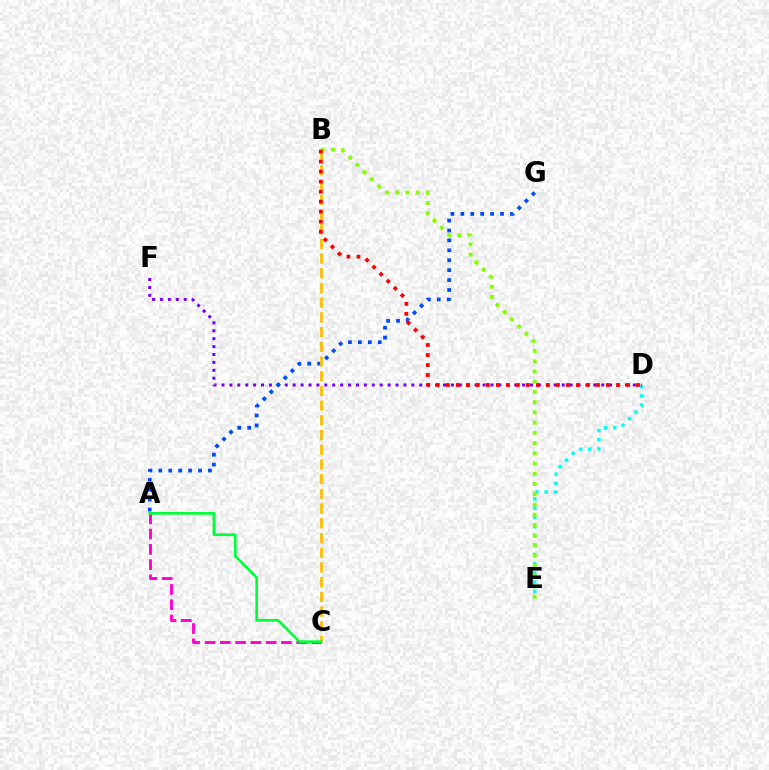{('A', 'C'): [{'color': '#ff00cf', 'line_style': 'dashed', 'thickness': 2.07}, {'color': '#00ff39', 'line_style': 'solid', 'thickness': 1.92}], ('D', 'E'): [{'color': '#00fff6', 'line_style': 'dotted', 'thickness': 2.51}], ('D', 'F'): [{'color': '#7200ff', 'line_style': 'dotted', 'thickness': 2.15}], ('B', 'E'): [{'color': '#84ff00', 'line_style': 'dotted', 'thickness': 2.78}], ('A', 'G'): [{'color': '#004bff', 'line_style': 'dotted', 'thickness': 2.7}], ('B', 'C'): [{'color': '#ffbd00', 'line_style': 'dashed', 'thickness': 2.0}], ('B', 'D'): [{'color': '#ff0000', 'line_style': 'dotted', 'thickness': 2.72}]}